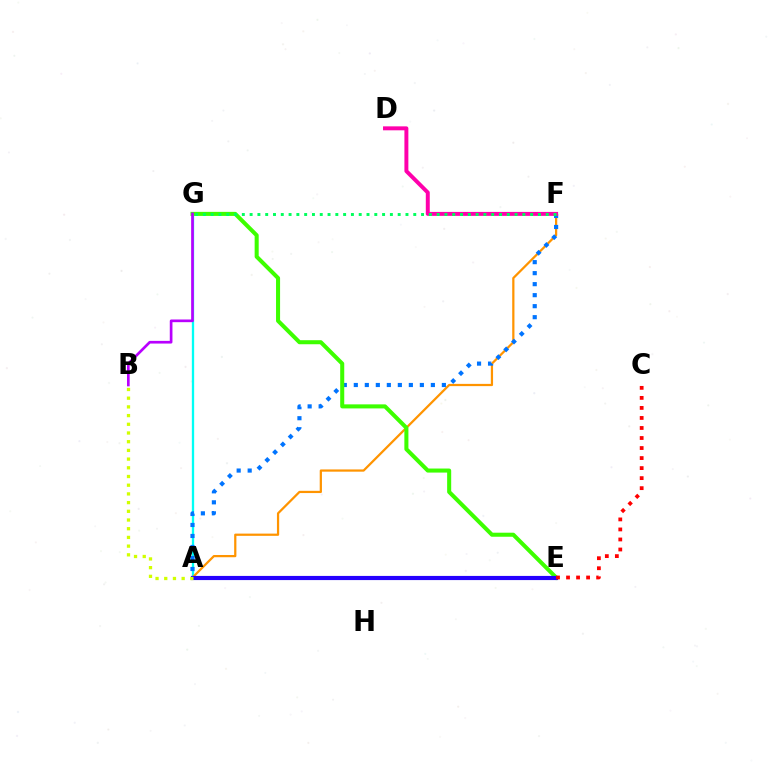{('A', 'G'): [{'color': '#00fff6', 'line_style': 'solid', 'thickness': 1.67}], ('A', 'F'): [{'color': '#ff9400', 'line_style': 'solid', 'thickness': 1.61}, {'color': '#0074ff', 'line_style': 'dotted', 'thickness': 2.99}], ('E', 'G'): [{'color': '#3dff00', 'line_style': 'solid', 'thickness': 2.91}], ('A', 'E'): [{'color': '#2500ff', 'line_style': 'solid', 'thickness': 2.99}], ('B', 'G'): [{'color': '#b900ff', 'line_style': 'solid', 'thickness': 1.93}], ('D', 'F'): [{'color': '#ff00ac', 'line_style': 'solid', 'thickness': 2.85}], ('F', 'G'): [{'color': '#00ff5c', 'line_style': 'dotted', 'thickness': 2.12}], ('A', 'B'): [{'color': '#d1ff00', 'line_style': 'dotted', 'thickness': 2.36}], ('C', 'E'): [{'color': '#ff0000', 'line_style': 'dotted', 'thickness': 2.73}]}